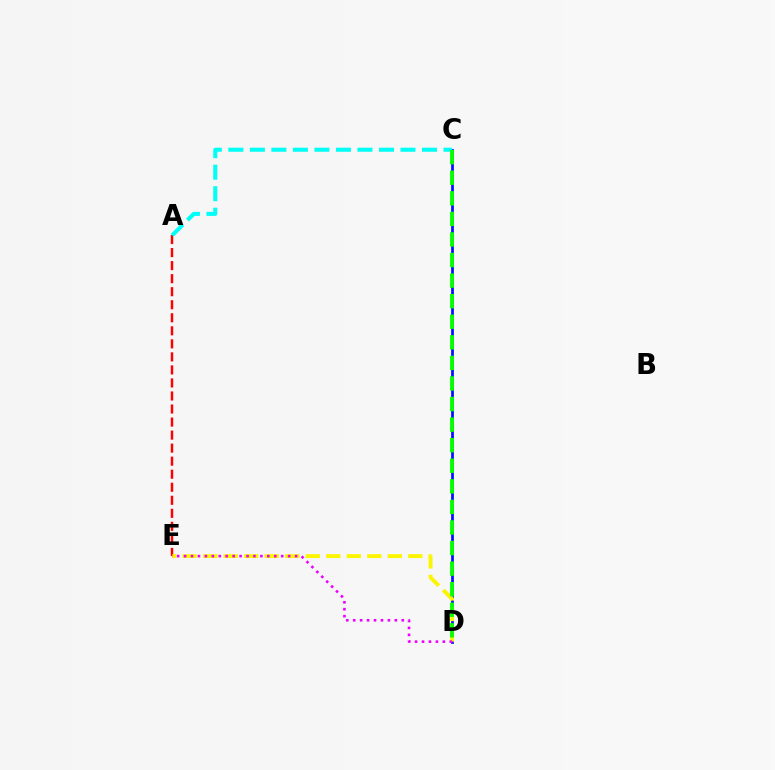{('C', 'D'): [{'color': '#0010ff', 'line_style': 'solid', 'thickness': 1.96}, {'color': '#08ff00', 'line_style': 'dashed', 'thickness': 2.79}], ('A', 'E'): [{'color': '#ff0000', 'line_style': 'dashed', 'thickness': 1.77}], ('D', 'E'): [{'color': '#fcf500', 'line_style': 'dashed', 'thickness': 2.79}, {'color': '#ee00ff', 'line_style': 'dotted', 'thickness': 1.89}], ('A', 'C'): [{'color': '#00fff6', 'line_style': 'dashed', 'thickness': 2.92}]}